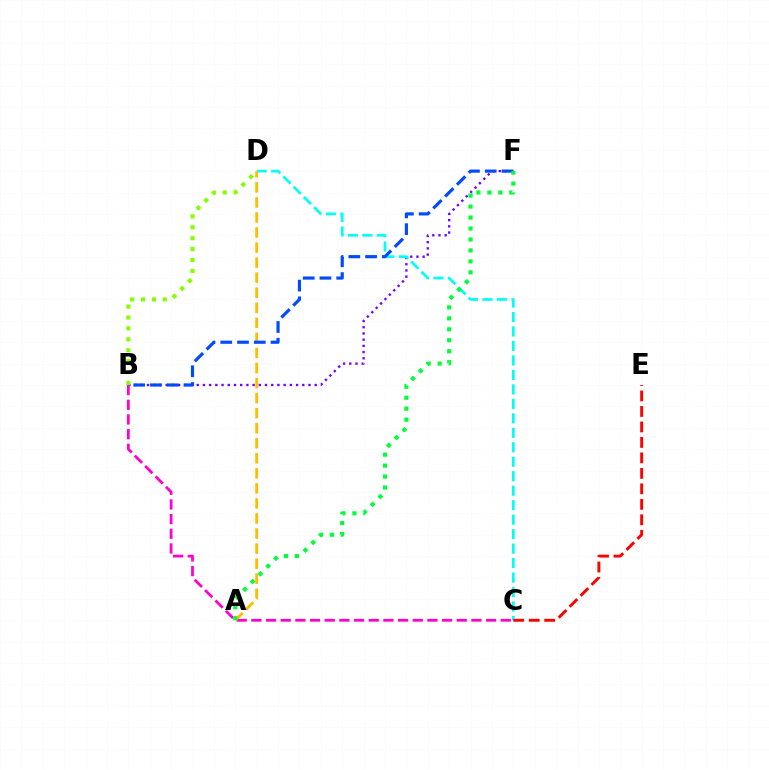{('B', 'F'): [{'color': '#7200ff', 'line_style': 'dotted', 'thickness': 1.69}, {'color': '#004bff', 'line_style': 'dashed', 'thickness': 2.28}], ('B', 'D'): [{'color': '#84ff00', 'line_style': 'dotted', 'thickness': 2.96}], ('B', 'C'): [{'color': '#ff00cf', 'line_style': 'dashed', 'thickness': 1.99}], ('C', 'D'): [{'color': '#00fff6', 'line_style': 'dashed', 'thickness': 1.97}], ('C', 'E'): [{'color': '#ff0000', 'line_style': 'dashed', 'thickness': 2.1}], ('A', 'D'): [{'color': '#ffbd00', 'line_style': 'dashed', 'thickness': 2.04}], ('A', 'F'): [{'color': '#00ff39', 'line_style': 'dotted', 'thickness': 2.98}]}